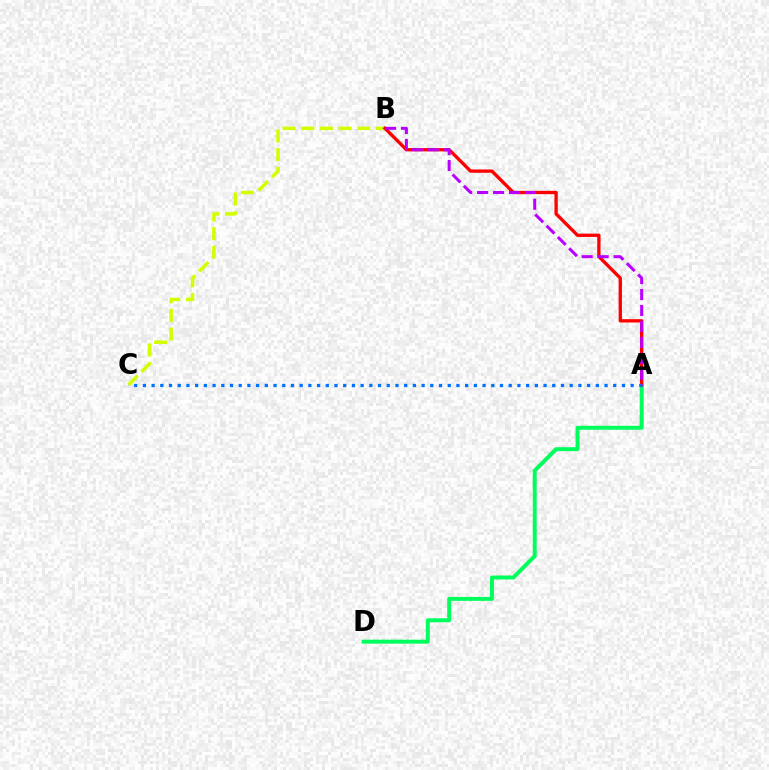{('B', 'C'): [{'color': '#d1ff00', 'line_style': 'dashed', 'thickness': 2.54}], ('A', 'D'): [{'color': '#00ff5c', 'line_style': 'solid', 'thickness': 2.84}], ('A', 'B'): [{'color': '#ff0000', 'line_style': 'solid', 'thickness': 2.39}, {'color': '#b900ff', 'line_style': 'dashed', 'thickness': 2.17}], ('A', 'C'): [{'color': '#0074ff', 'line_style': 'dotted', 'thickness': 2.37}]}